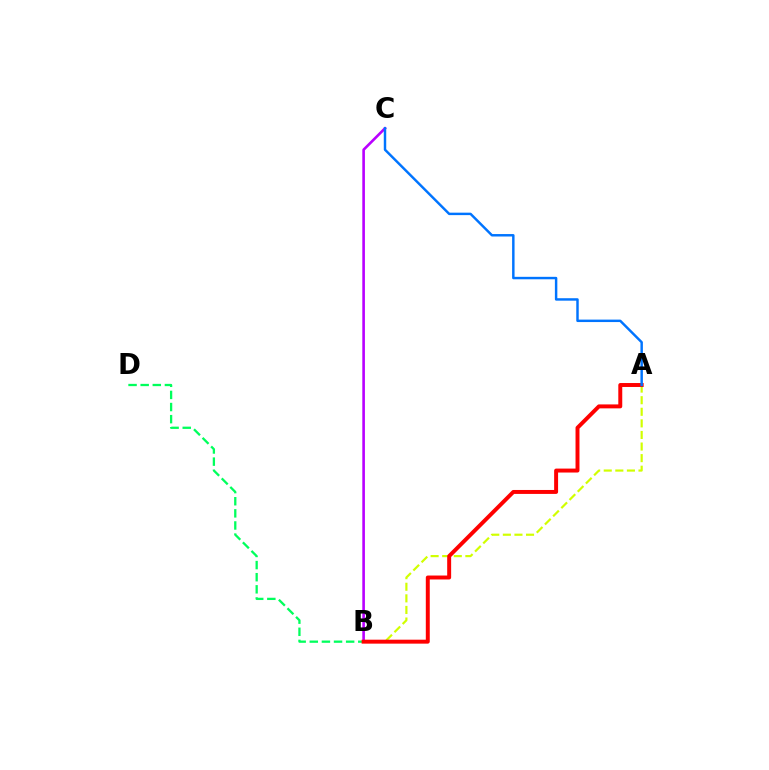{('A', 'B'): [{'color': '#d1ff00', 'line_style': 'dashed', 'thickness': 1.57}, {'color': '#ff0000', 'line_style': 'solid', 'thickness': 2.84}], ('B', 'D'): [{'color': '#00ff5c', 'line_style': 'dashed', 'thickness': 1.65}], ('B', 'C'): [{'color': '#b900ff', 'line_style': 'solid', 'thickness': 1.89}], ('A', 'C'): [{'color': '#0074ff', 'line_style': 'solid', 'thickness': 1.77}]}